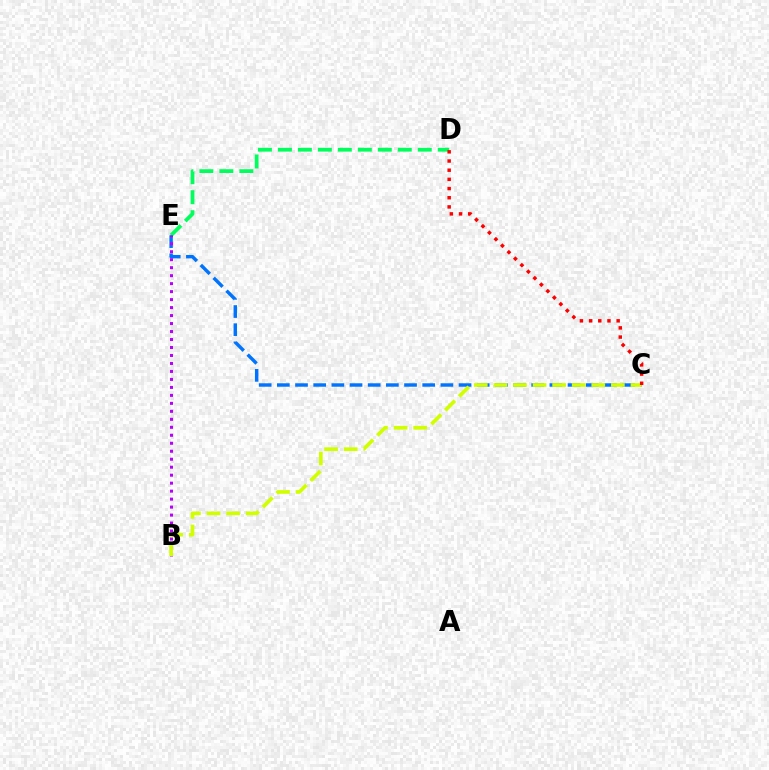{('D', 'E'): [{'color': '#00ff5c', 'line_style': 'dashed', 'thickness': 2.71}], ('C', 'E'): [{'color': '#0074ff', 'line_style': 'dashed', 'thickness': 2.47}], ('B', 'E'): [{'color': '#b900ff', 'line_style': 'dotted', 'thickness': 2.17}], ('B', 'C'): [{'color': '#d1ff00', 'line_style': 'dashed', 'thickness': 2.66}], ('C', 'D'): [{'color': '#ff0000', 'line_style': 'dotted', 'thickness': 2.49}]}